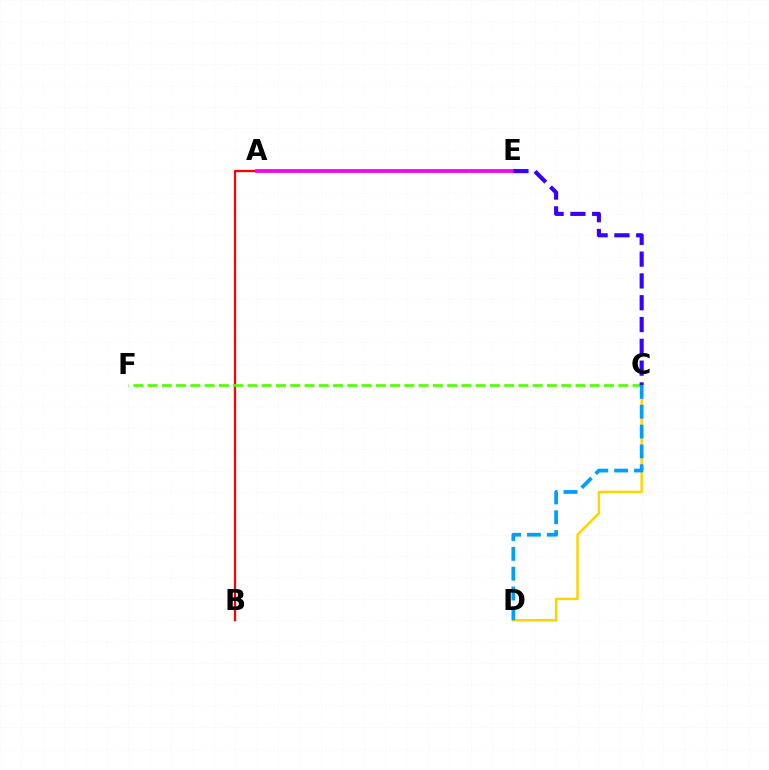{('A', 'E'): [{'color': '#00ff86', 'line_style': 'solid', 'thickness': 2.57}, {'color': '#ff00ed', 'line_style': 'solid', 'thickness': 2.64}], ('A', 'B'): [{'color': '#ff0000', 'line_style': 'solid', 'thickness': 1.66}], ('C', 'F'): [{'color': '#4fff00', 'line_style': 'dashed', 'thickness': 1.94}], ('C', 'D'): [{'color': '#ffd500', 'line_style': 'solid', 'thickness': 1.79}, {'color': '#009eff', 'line_style': 'dashed', 'thickness': 2.7}], ('C', 'E'): [{'color': '#3700ff', 'line_style': 'dashed', 'thickness': 2.96}]}